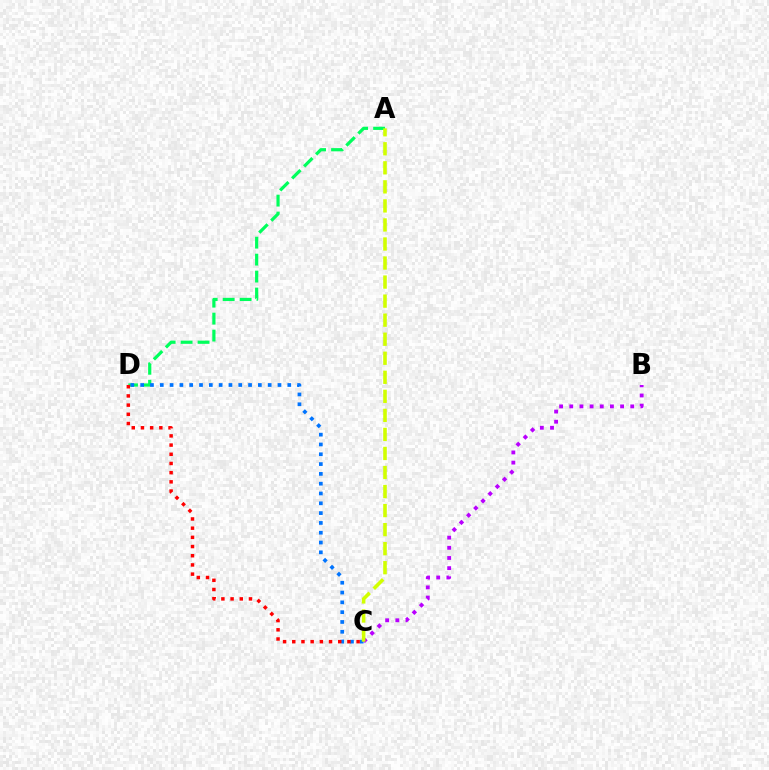{('A', 'D'): [{'color': '#00ff5c', 'line_style': 'dashed', 'thickness': 2.3}], ('B', 'C'): [{'color': '#b900ff', 'line_style': 'dotted', 'thickness': 2.76}], ('C', 'D'): [{'color': '#0074ff', 'line_style': 'dotted', 'thickness': 2.67}, {'color': '#ff0000', 'line_style': 'dotted', 'thickness': 2.5}], ('A', 'C'): [{'color': '#d1ff00', 'line_style': 'dashed', 'thickness': 2.59}]}